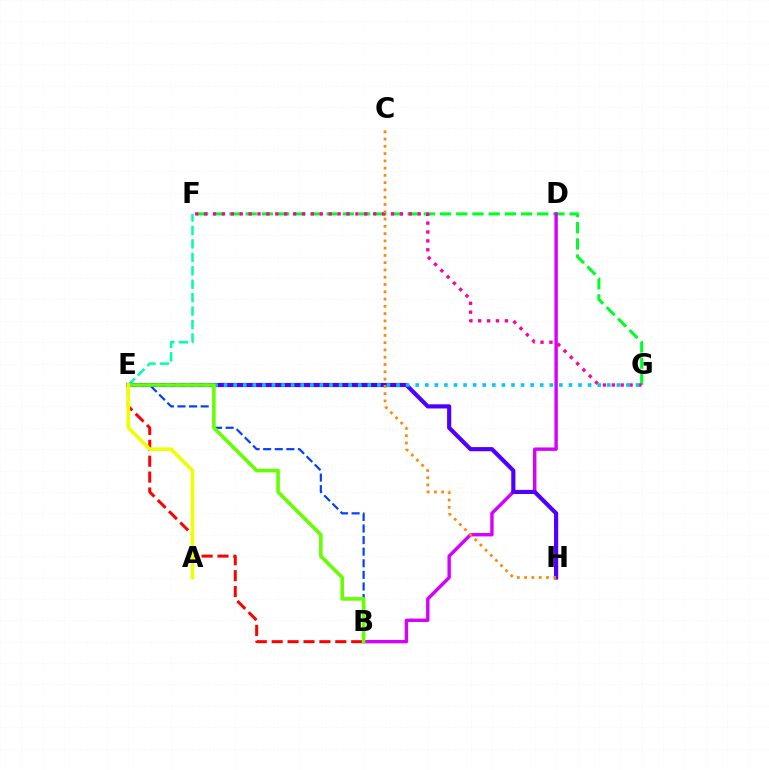{('F', 'G'): [{'color': '#00ff27', 'line_style': 'dashed', 'thickness': 2.2}, {'color': '#ff00a0', 'line_style': 'dotted', 'thickness': 2.42}], ('B', 'E'): [{'color': '#003fff', 'line_style': 'dashed', 'thickness': 1.57}, {'color': '#ff0000', 'line_style': 'dashed', 'thickness': 2.16}, {'color': '#66ff00', 'line_style': 'solid', 'thickness': 2.58}], ('E', 'F'): [{'color': '#00ffaf', 'line_style': 'dashed', 'thickness': 1.82}], ('B', 'D'): [{'color': '#d600ff', 'line_style': 'solid', 'thickness': 2.45}], ('E', 'H'): [{'color': '#4f00ff', 'line_style': 'solid', 'thickness': 2.99}], ('E', 'G'): [{'color': '#00c7ff', 'line_style': 'dotted', 'thickness': 2.6}], ('C', 'H'): [{'color': '#ff8800', 'line_style': 'dotted', 'thickness': 1.98}], ('A', 'E'): [{'color': '#eeff00', 'line_style': 'solid', 'thickness': 2.57}]}